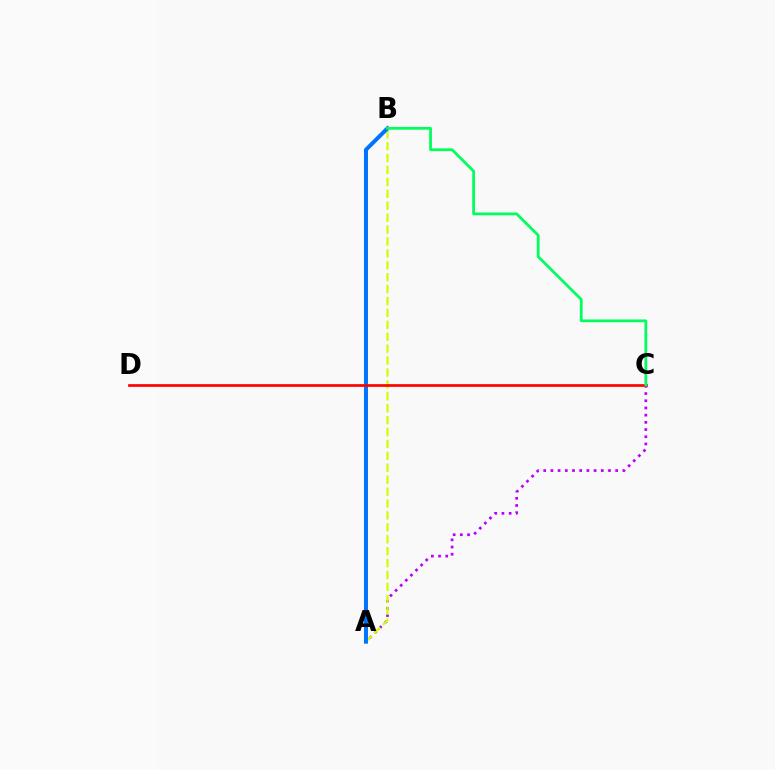{('A', 'C'): [{'color': '#b900ff', 'line_style': 'dotted', 'thickness': 1.96}], ('A', 'B'): [{'color': '#d1ff00', 'line_style': 'dashed', 'thickness': 1.62}, {'color': '#0074ff', 'line_style': 'solid', 'thickness': 2.89}], ('C', 'D'): [{'color': '#ff0000', 'line_style': 'solid', 'thickness': 1.94}], ('B', 'C'): [{'color': '#00ff5c', 'line_style': 'solid', 'thickness': 1.99}]}